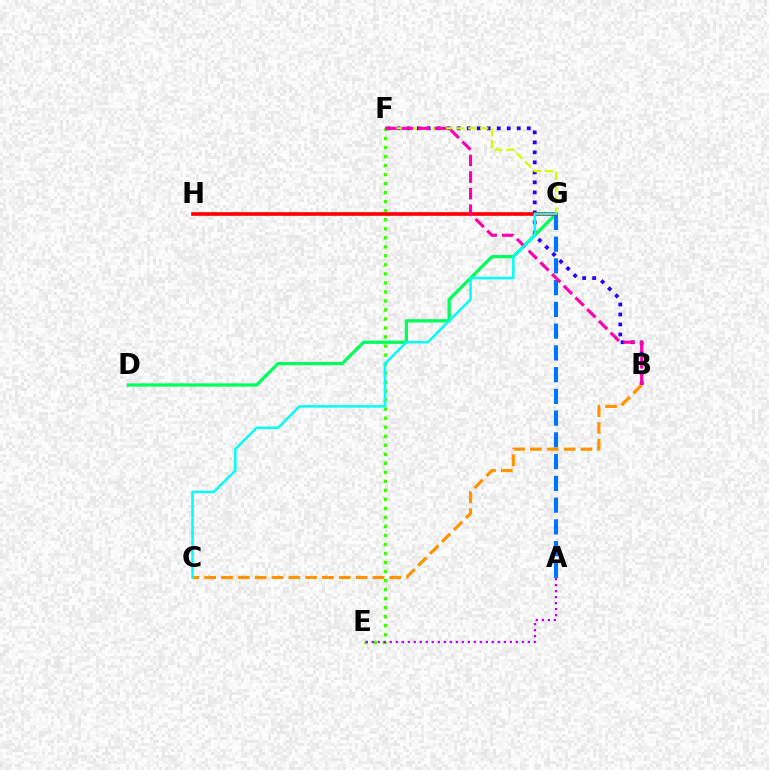{('B', 'F'): [{'color': '#2500ff', 'line_style': 'dotted', 'thickness': 2.72}, {'color': '#ff00ac', 'line_style': 'dashed', 'thickness': 2.25}], ('D', 'G'): [{'color': '#00ff5c', 'line_style': 'solid', 'thickness': 2.35}], ('E', 'F'): [{'color': '#3dff00', 'line_style': 'dotted', 'thickness': 2.45}], ('A', 'E'): [{'color': '#b900ff', 'line_style': 'dotted', 'thickness': 1.63}], ('A', 'G'): [{'color': '#0074ff', 'line_style': 'dashed', 'thickness': 2.95}], ('G', 'H'): [{'color': '#ff0000', 'line_style': 'solid', 'thickness': 2.62}], ('F', 'G'): [{'color': '#d1ff00', 'line_style': 'dashed', 'thickness': 1.61}], ('B', 'C'): [{'color': '#ff9400', 'line_style': 'dashed', 'thickness': 2.29}], ('C', 'G'): [{'color': '#00fff6', 'line_style': 'solid', 'thickness': 1.81}]}